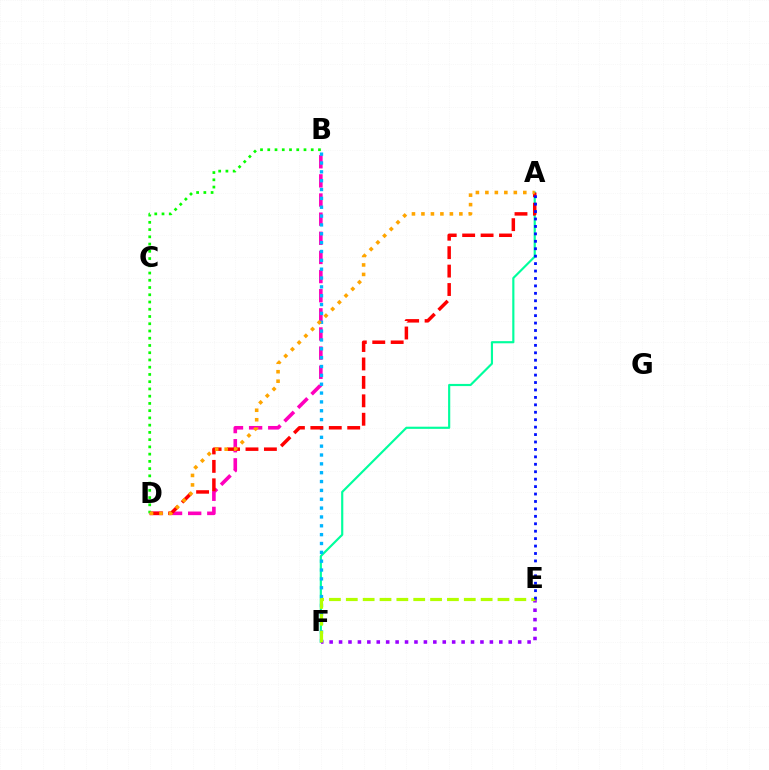{('B', 'D'): [{'color': '#ff00bd', 'line_style': 'dashed', 'thickness': 2.6}, {'color': '#08ff00', 'line_style': 'dotted', 'thickness': 1.97}], ('A', 'F'): [{'color': '#00ff9d', 'line_style': 'solid', 'thickness': 1.56}], ('B', 'F'): [{'color': '#00b5ff', 'line_style': 'dotted', 'thickness': 2.4}], ('E', 'F'): [{'color': '#9b00ff', 'line_style': 'dotted', 'thickness': 2.56}, {'color': '#b3ff00', 'line_style': 'dashed', 'thickness': 2.29}], ('A', 'D'): [{'color': '#ff0000', 'line_style': 'dashed', 'thickness': 2.5}, {'color': '#ffa500', 'line_style': 'dotted', 'thickness': 2.58}], ('A', 'E'): [{'color': '#0010ff', 'line_style': 'dotted', 'thickness': 2.02}]}